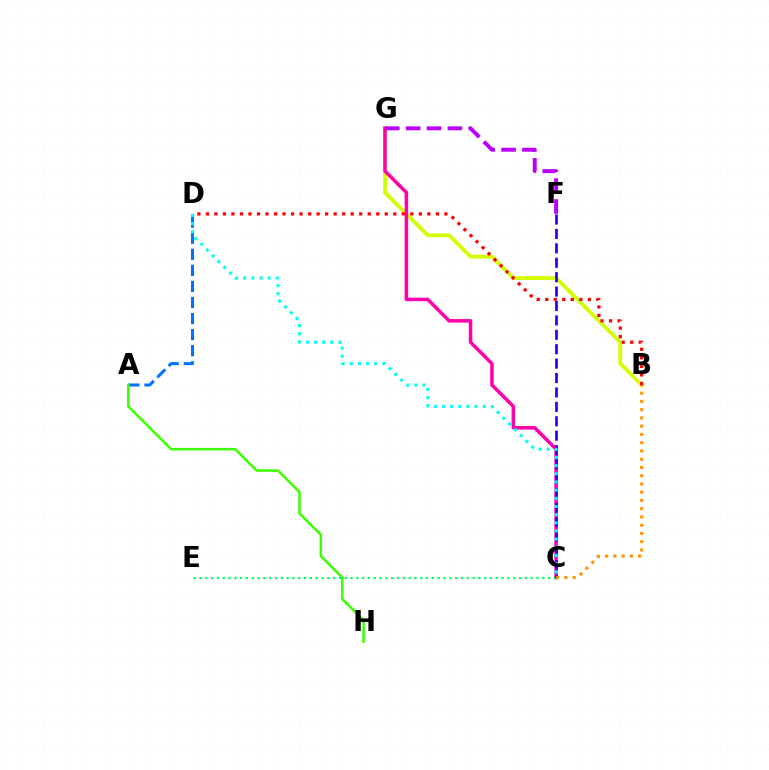{('B', 'G'): [{'color': '#d1ff00', 'line_style': 'solid', 'thickness': 2.72}], ('B', 'D'): [{'color': '#ff0000', 'line_style': 'dotted', 'thickness': 2.31}], ('A', 'D'): [{'color': '#0074ff', 'line_style': 'dashed', 'thickness': 2.18}], ('A', 'H'): [{'color': '#3dff00', 'line_style': 'solid', 'thickness': 1.81}], ('C', 'G'): [{'color': '#ff00ac', 'line_style': 'solid', 'thickness': 2.53}], ('C', 'E'): [{'color': '#00ff5c', 'line_style': 'dotted', 'thickness': 1.58}], ('C', 'F'): [{'color': '#2500ff', 'line_style': 'dashed', 'thickness': 1.96}], ('F', 'G'): [{'color': '#b900ff', 'line_style': 'dashed', 'thickness': 2.83}], ('B', 'C'): [{'color': '#ff9400', 'line_style': 'dotted', 'thickness': 2.24}], ('C', 'D'): [{'color': '#00fff6', 'line_style': 'dotted', 'thickness': 2.22}]}